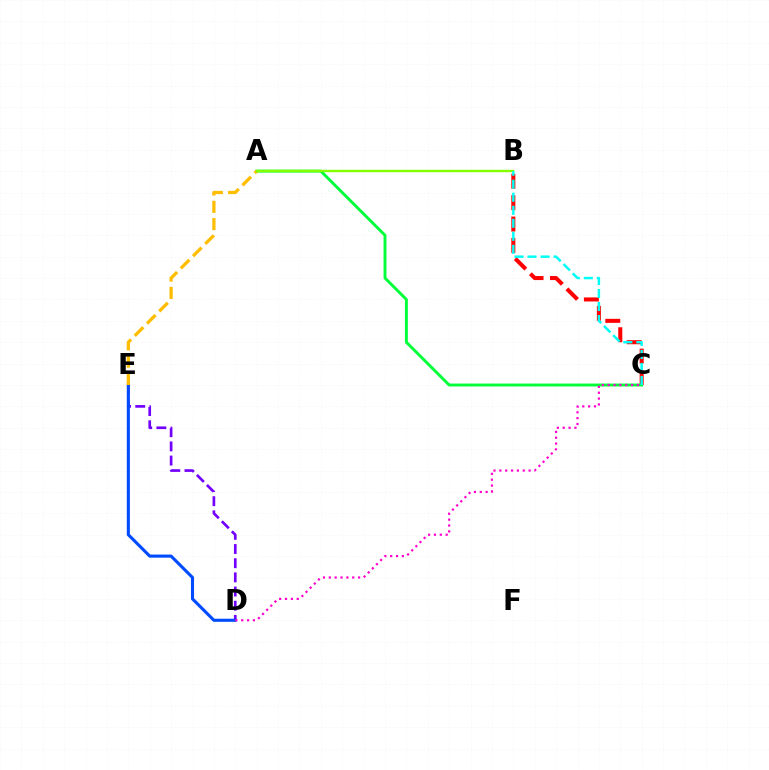{('B', 'C'): [{'color': '#ff0000', 'line_style': 'dashed', 'thickness': 2.91}, {'color': '#00fff6', 'line_style': 'dashed', 'thickness': 1.77}], ('D', 'E'): [{'color': '#7200ff', 'line_style': 'dashed', 'thickness': 1.93}, {'color': '#004bff', 'line_style': 'solid', 'thickness': 2.23}], ('A', 'C'): [{'color': '#00ff39', 'line_style': 'solid', 'thickness': 2.09}], ('A', 'E'): [{'color': '#ffbd00', 'line_style': 'dashed', 'thickness': 2.35}], ('A', 'B'): [{'color': '#84ff00', 'line_style': 'solid', 'thickness': 1.74}], ('C', 'D'): [{'color': '#ff00cf', 'line_style': 'dotted', 'thickness': 1.59}]}